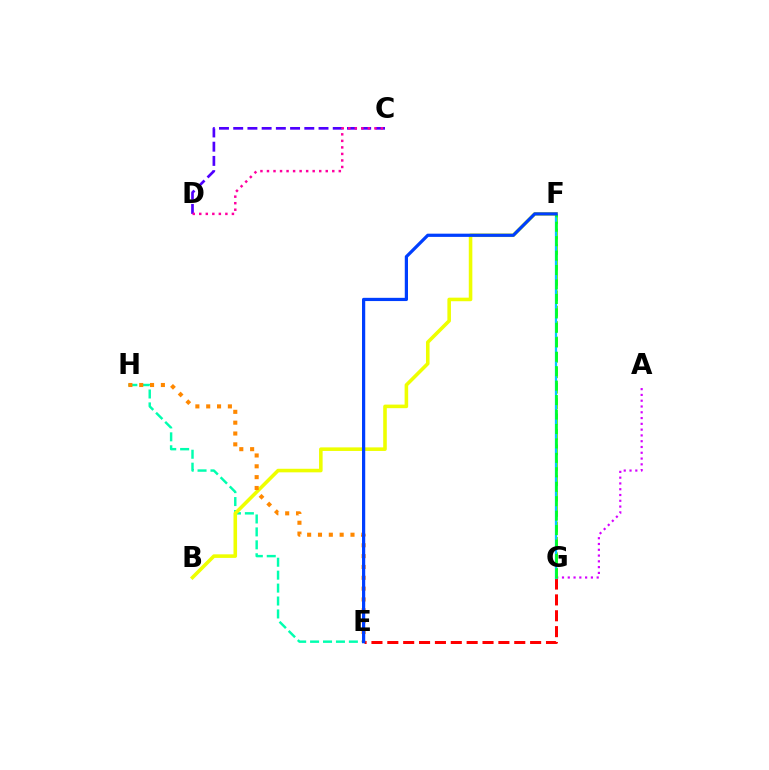{('A', 'G'): [{'color': '#d600ff', 'line_style': 'dotted', 'thickness': 1.57}], ('E', 'H'): [{'color': '#00ffaf', 'line_style': 'dashed', 'thickness': 1.76}, {'color': '#ff8800', 'line_style': 'dotted', 'thickness': 2.94}], ('C', 'D'): [{'color': '#4f00ff', 'line_style': 'dashed', 'thickness': 1.93}, {'color': '#ff00a0', 'line_style': 'dotted', 'thickness': 1.77}], ('E', 'G'): [{'color': '#ff0000', 'line_style': 'dashed', 'thickness': 2.16}], ('B', 'F'): [{'color': '#eeff00', 'line_style': 'solid', 'thickness': 2.57}], ('F', 'G'): [{'color': '#66ff00', 'line_style': 'dashed', 'thickness': 2.09}, {'color': '#00c7ff', 'line_style': 'solid', 'thickness': 1.62}, {'color': '#00ff27', 'line_style': 'dashed', 'thickness': 1.96}], ('E', 'F'): [{'color': '#003fff', 'line_style': 'solid', 'thickness': 2.32}]}